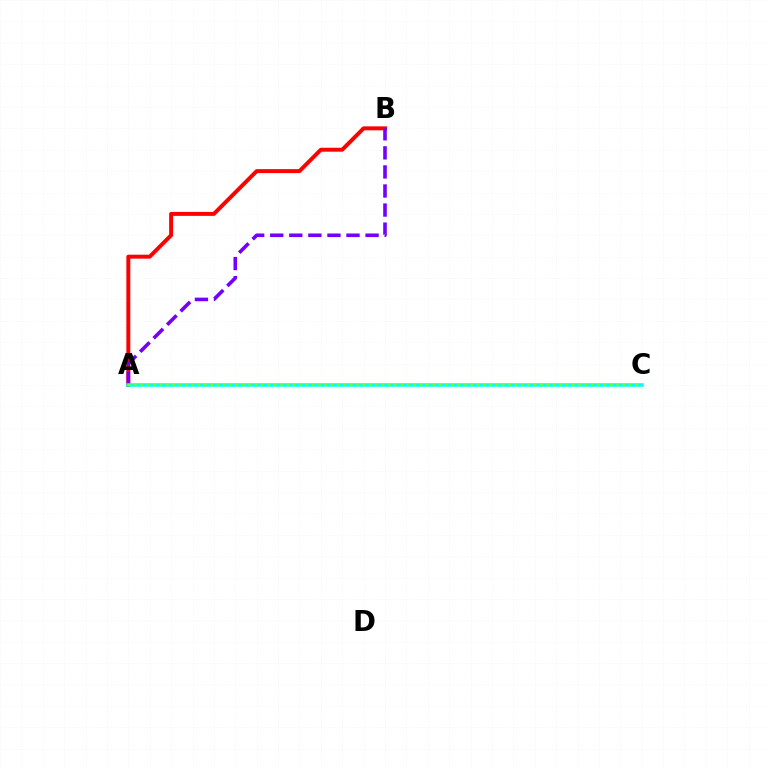{('A', 'B'): [{'color': '#ff0000', 'line_style': 'solid', 'thickness': 2.85}, {'color': '#7200ff', 'line_style': 'dashed', 'thickness': 2.59}], ('A', 'C'): [{'color': '#00fff6', 'line_style': 'solid', 'thickness': 2.55}, {'color': '#84ff00', 'line_style': 'dotted', 'thickness': 1.72}]}